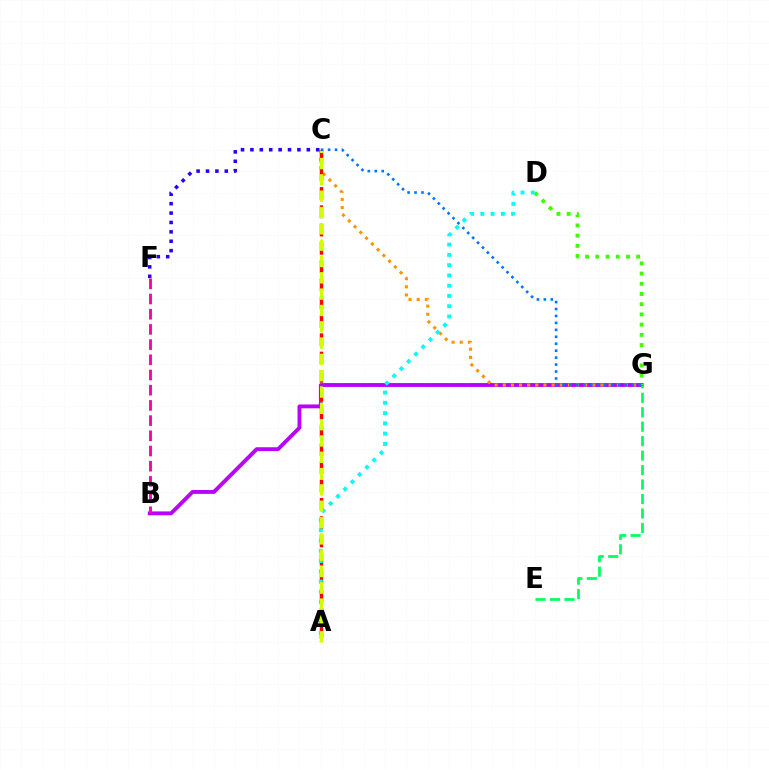{('B', 'G'): [{'color': '#b900ff', 'line_style': 'solid', 'thickness': 2.78}], ('C', 'G'): [{'color': '#ff9400', 'line_style': 'dotted', 'thickness': 2.21}, {'color': '#0074ff', 'line_style': 'dotted', 'thickness': 1.89}], ('D', 'G'): [{'color': '#3dff00', 'line_style': 'dotted', 'thickness': 2.77}], ('A', 'C'): [{'color': '#ff0000', 'line_style': 'dashed', 'thickness': 2.48}, {'color': '#d1ff00', 'line_style': 'dashed', 'thickness': 2.22}], ('A', 'D'): [{'color': '#00fff6', 'line_style': 'dotted', 'thickness': 2.79}], ('C', 'F'): [{'color': '#2500ff', 'line_style': 'dotted', 'thickness': 2.55}], ('E', 'G'): [{'color': '#00ff5c', 'line_style': 'dashed', 'thickness': 1.96}], ('B', 'F'): [{'color': '#ff00ac', 'line_style': 'dashed', 'thickness': 2.06}]}